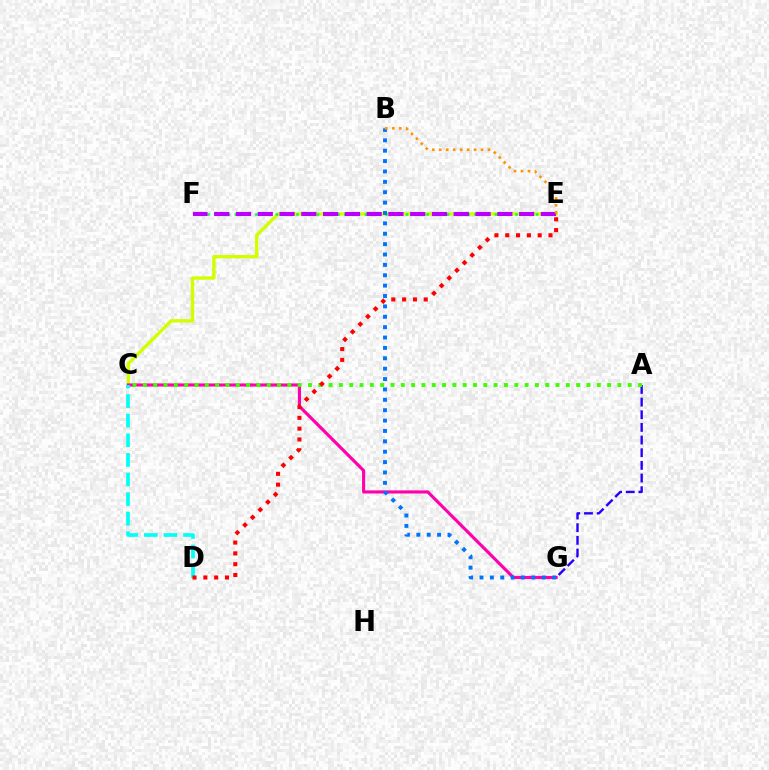{('C', 'E'): [{'color': '#d1ff00', 'line_style': 'solid', 'thickness': 2.42}], ('C', 'G'): [{'color': '#ff00ac', 'line_style': 'solid', 'thickness': 2.26}], ('E', 'F'): [{'color': '#00ff5c', 'line_style': 'dotted', 'thickness': 1.86}, {'color': '#b900ff', 'line_style': 'dashed', 'thickness': 2.96}], ('B', 'G'): [{'color': '#0074ff', 'line_style': 'dotted', 'thickness': 2.82}], ('C', 'D'): [{'color': '#00fff6', 'line_style': 'dashed', 'thickness': 2.66}], ('A', 'G'): [{'color': '#2500ff', 'line_style': 'dashed', 'thickness': 1.72}], ('A', 'C'): [{'color': '#3dff00', 'line_style': 'dotted', 'thickness': 2.8}], ('D', 'E'): [{'color': '#ff0000', 'line_style': 'dotted', 'thickness': 2.94}], ('B', 'E'): [{'color': '#ff9400', 'line_style': 'dotted', 'thickness': 1.89}]}